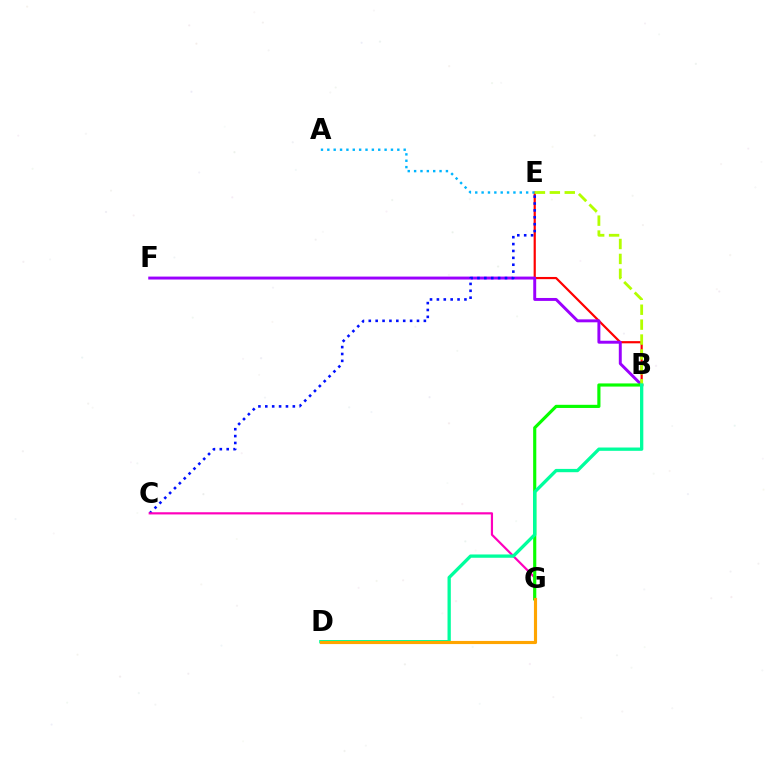{('B', 'E'): [{'color': '#ff0000', 'line_style': 'solid', 'thickness': 1.58}, {'color': '#b3ff00', 'line_style': 'dashed', 'thickness': 2.03}], ('B', 'F'): [{'color': '#9b00ff', 'line_style': 'solid', 'thickness': 2.12}], ('C', 'E'): [{'color': '#0010ff', 'line_style': 'dotted', 'thickness': 1.87}], ('C', 'G'): [{'color': '#ff00bd', 'line_style': 'solid', 'thickness': 1.57}], ('B', 'G'): [{'color': '#08ff00', 'line_style': 'solid', 'thickness': 2.27}], ('A', 'E'): [{'color': '#00b5ff', 'line_style': 'dotted', 'thickness': 1.73}], ('B', 'D'): [{'color': '#00ff9d', 'line_style': 'solid', 'thickness': 2.38}], ('D', 'G'): [{'color': '#ffa500', 'line_style': 'solid', 'thickness': 2.25}]}